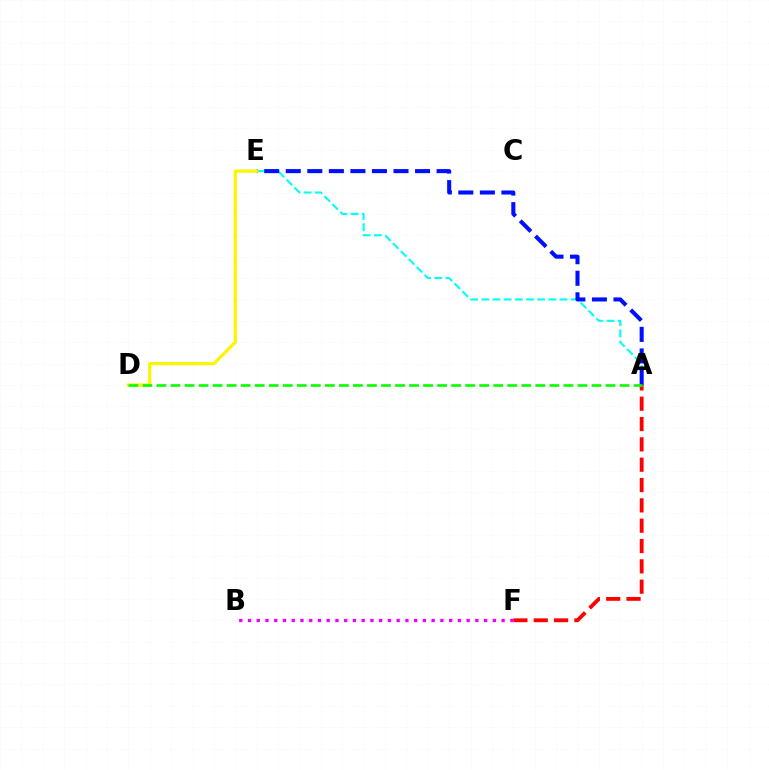{('A', 'E'): [{'color': '#00fff6', 'line_style': 'dashed', 'thickness': 1.52}, {'color': '#0010ff', 'line_style': 'dashed', 'thickness': 2.93}], ('A', 'F'): [{'color': '#ff0000', 'line_style': 'dashed', 'thickness': 2.76}], ('B', 'F'): [{'color': '#ee00ff', 'line_style': 'dotted', 'thickness': 2.38}], ('D', 'E'): [{'color': '#fcf500', 'line_style': 'solid', 'thickness': 2.32}], ('A', 'D'): [{'color': '#08ff00', 'line_style': 'dashed', 'thickness': 1.91}]}